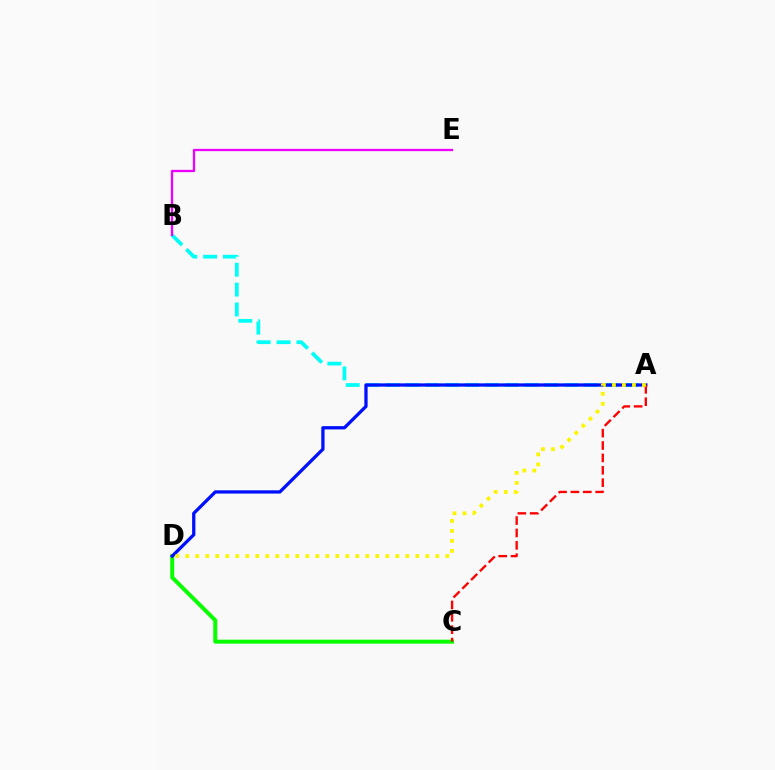{('A', 'B'): [{'color': '#00fff6', 'line_style': 'dashed', 'thickness': 2.7}], ('C', 'D'): [{'color': '#08ff00', 'line_style': 'solid', 'thickness': 2.87}], ('A', 'D'): [{'color': '#0010ff', 'line_style': 'solid', 'thickness': 2.36}, {'color': '#fcf500', 'line_style': 'dotted', 'thickness': 2.72}], ('A', 'C'): [{'color': '#ff0000', 'line_style': 'dashed', 'thickness': 1.68}], ('B', 'E'): [{'color': '#ee00ff', 'line_style': 'solid', 'thickness': 1.65}]}